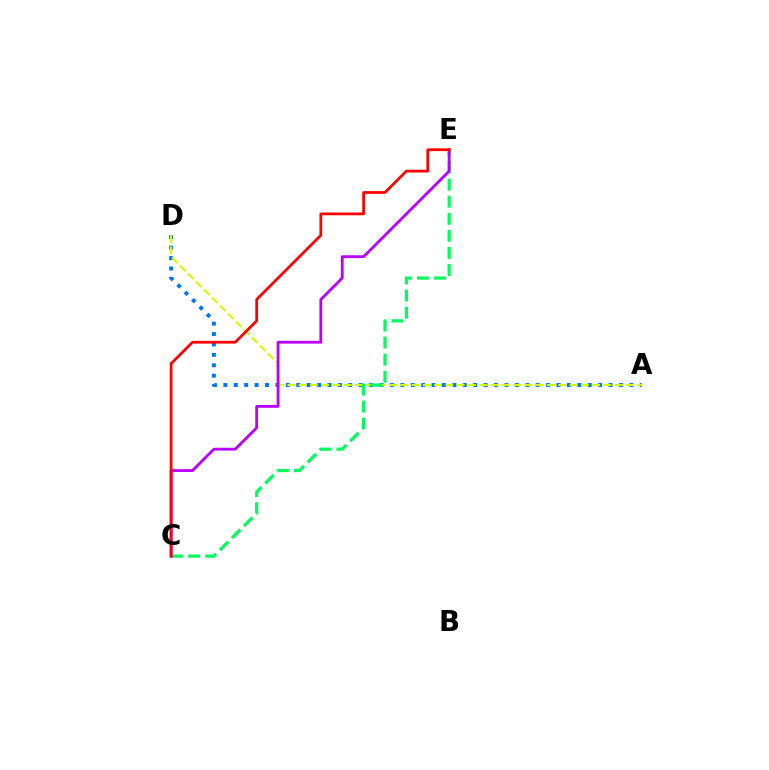{('A', 'D'): [{'color': '#0074ff', 'line_style': 'dotted', 'thickness': 2.83}, {'color': '#d1ff00', 'line_style': 'dashed', 'thickness': 1.53}], ('C', 'E'): [{'color': '#00ff5c', 'line_style': 'dashed', 'thickness': 2.32}, {'color': '#b900ff', 'line_style': 'solid', 'thickness': 2.03}, {'color': '#ff0000', 'line_style': 'solid', 'thickness': 1.98}]}